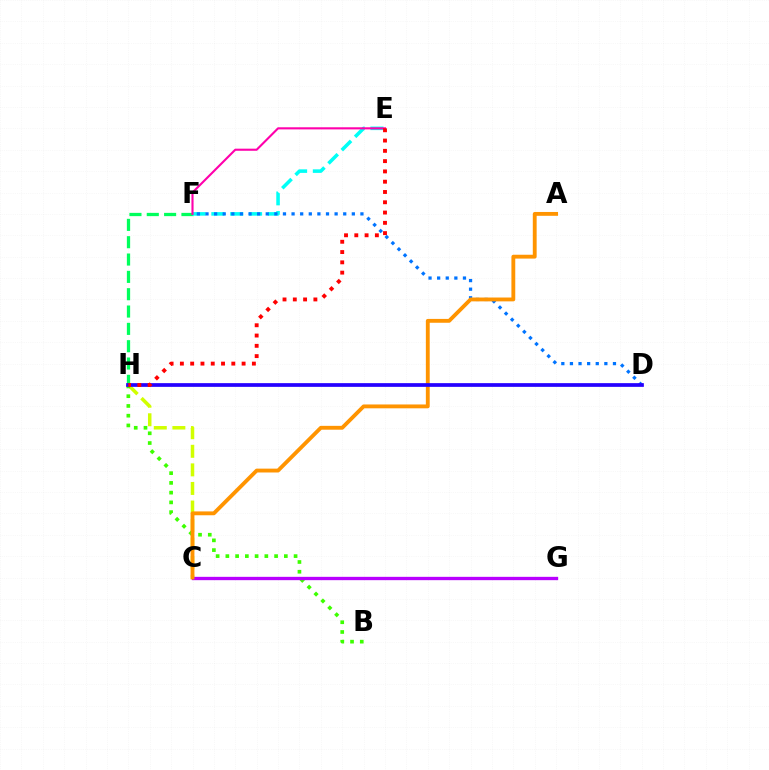{('C', 'H'): [{'color': '#d1ff00', 'line_style': 'dashed', 'thickness': 2.52}], ('F', 'H'): [{'color': '#00ff5c', 'line_style': 'dashed', 'thickness': 2.35}], ('B', 'H'): [{'color': '#3dff00', 'line_style': 'dotted', 'thickness': 2.65}], ('E', 'F'): [{'color': '#00fff6', 'line_style': 'dashed', 'thickness': 2.56}, {'color': '#ff00ac', 'line_style': 'solid', 'thickness': 1.52}], ('D', 'F'): [{'color': '#0074ff', 'line_style': 'dotted', 'thickness': 2.34}], ('C', 'G'): [{'color': '#b900ff', 'line_style': 'solid', 'thickness': 2.4}], ('A', 'C'): [{'color': '#ff9400', 'line_style': 'solid', 'thickness': 2.77}], ('D', 'H'): [{'color': '#2500ff', 'line_style': 'solid', 'thickness': 2.67}], ('E', 'H'): [{'color': '#ff0000', 'line_style': 'dotted', 'thickness': 2.79}]}